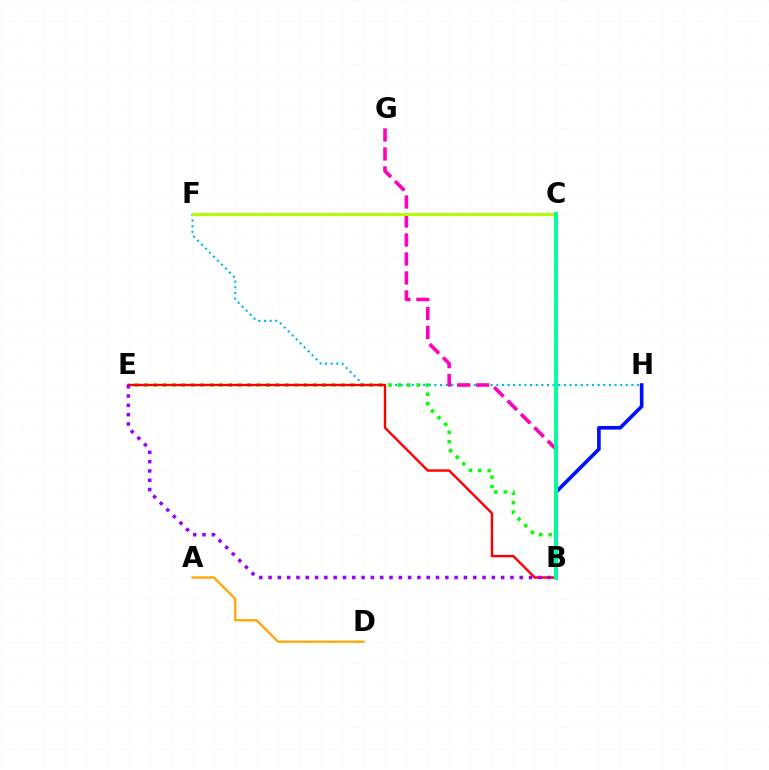{('F', 'H'): [{'color': '#00b5ff', 'line_style': 'dotted', 'thickness': 1.53}], ('B', 'E'): [{'color': '#08ff00', 'line_style': 'dotted', 'thickness': 2.55}, {'color': '#ff0000', 'line_style': 'solid', 'thickness': 1.74}, {'color': '#9b00ff', 'line_style': 'dotted', 'thickness': 2.53}], ('A', 'D'): [{'color': '#ffa500', 'line_style': 'solid', 'thickness': 1.63}], ('B', 'G'): [{'color': '#ff00bd', 'line_style': 'dashed', 'thickness': 2.58}], ('C', 'F'): [{'color': '#b3ff00', 'line_style': 'solid', 'thickness': 2.13}], ('B', 'H'): [{'color': '#0010ff', 'line_style': 'solid', 'thickness': 2.62}], ('B', 'C'): [{'color': '#00ff9d', 'line_style': 'solid', 'thickness': 2.8}]}